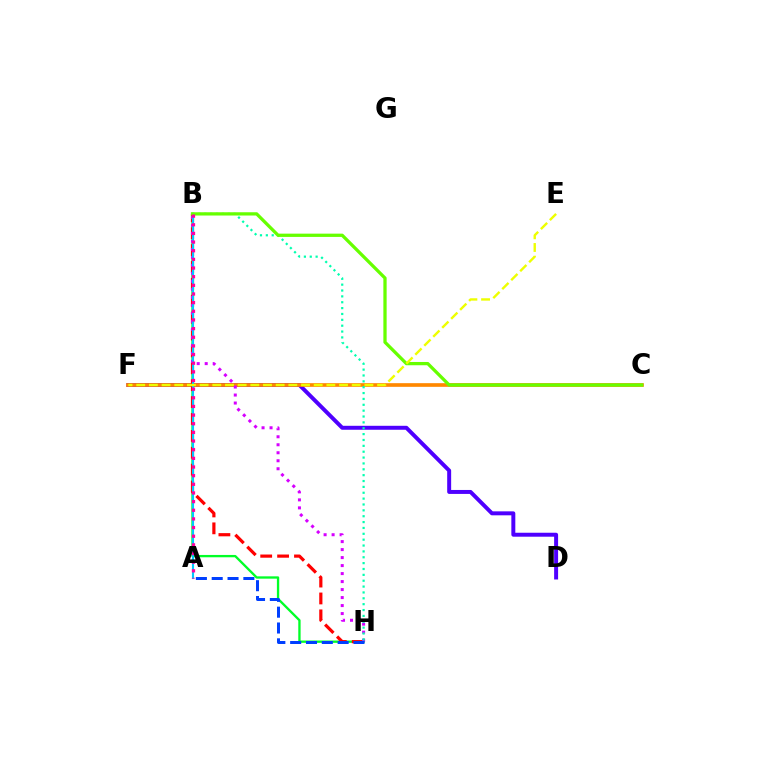{('D', 'F'): [{'color': '#4f00ff', 'line_style': 'solid', 'thickness': 2.85}], ('B', 'H'): [{'color': '#00ff27', 'line_style': 'solid', 'thickness': 1.68}, {'color': '#ff0000', 'line_style': 'dashed', 'thickness': 2.29}, {'color': '#d600ff', 'line_style': 'dotted', 'thickness': 2.17}, {'color': '#00ffaf', 'line_style': 'dotted', 'thickness': 1.59}], ('C', 'F'): [{'color': '#ff8800', 'line_style': 'solid', 'thickness': 2.64}], ('A', 'H'): [{'color': '#003fff', 'line_style': 'dashed', 'thickness': 2.15}], ('A', 'B'): [{'color': '#00c7ff', 'line_style': 'solid', 'thickness': 1.52}, {'color': '#ff00a0', 'line_style': 'dotted', 'thickness': 2.35}], ('B', 'C'): [{'color': '#66ff00', 'line_style': 'solid', 'thickness': 2.35}], ('E', 'F'): [{'color': '#eeff00', 'line_style': 'dashed', 'thickness': 1.72}]}